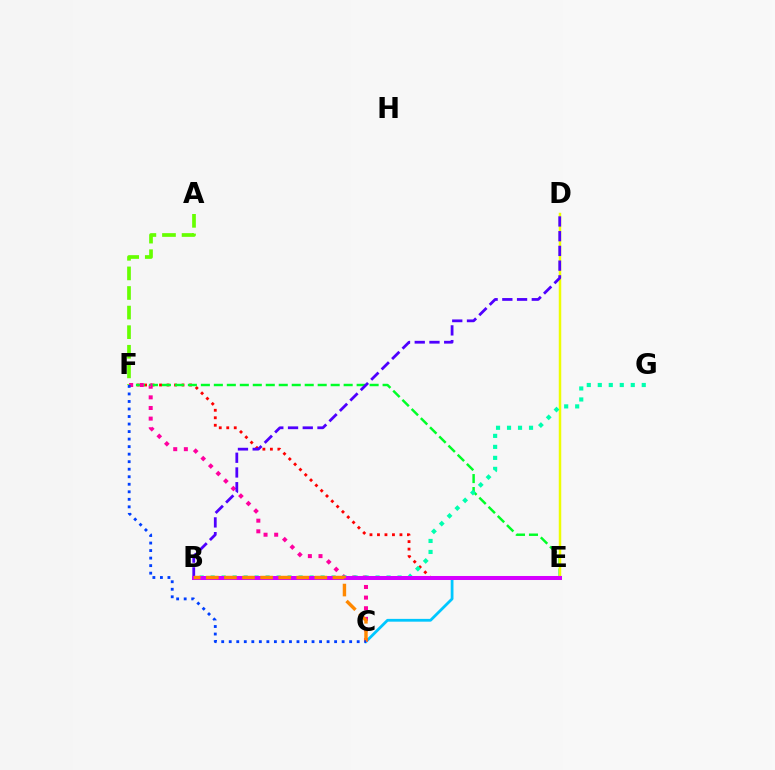{('C', 'E'): [{'color': '#00c7ff', 'line_style': 'solid', 'thickness': 2.01}], ('E', 'F'): [{'color': '#ff0000', 'line_style': 'dotted', 'thickness': 2.04}, {'color': '#00ff27', 'line_style': 'dashed', 'thickness': 1.76}], ('D', 'E'): [{'color': '#eeff00', 'line_style': 'solid', 'thickness': 1.78}], ('A', 'F'): [{'color': '#66ff00', 'line_style': 'dashed', 'thickness': 2.66}], ('C', 'F'): [{'color': '#ff00a0', 'line_style': 'dotted', 'thickness': 2.89}, {'color': '#003fff', 'line_style': 'dotted', 'thickness': 2.04}], ('B', 'G'): [{'color': '#00ffaf', 'line_style': 'dotted', 'thickness': 2.99}], ('B', 'D'): [{'color': '#4f00ff', 'line_style': 'dashed', 'thickness': 2.0}], ('B', 'E'): [{'color': '#d600ff', 'line_style': 'solid', 'thickness': 2.89}], ('B', 'C'): [{'color': '#ff8800', 'line_style': 'dashed', 'thickness': 2.46}]}